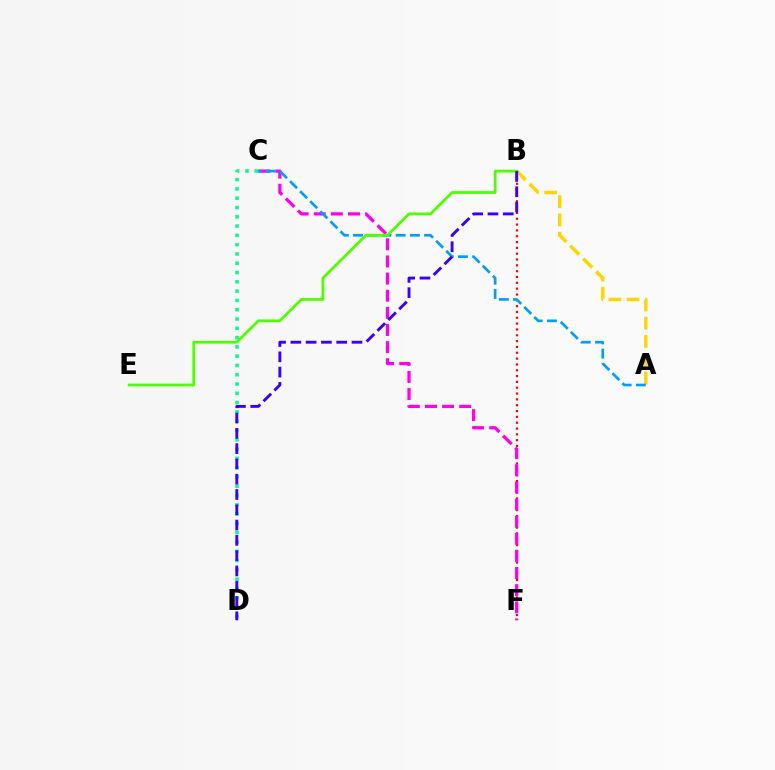{('B', 'F'): [{'color': '#ff0000', 'line_style': 'dotted', 'thickness': 1.58}], ('C', 'F'): [{'color': '#ff00ed', 'line_style': 'dashed', 'thickness': 2.33}], ('C', 'D'): [{'color': '#00ff86', 'line_style': 'dotted', 'thickness': 2.52}], ('A', 'B'): [{'color': '#ffd500', 'line_style': 'dashed', 'thickness': 2.48}], ('A', 'C'): [{'color': '#009eff', 'line_style': 'dashed', 'thickness': 1.93}], ('B', 'E'): [{'color': '#4fff00', 'line_style': 'solid', 'thickness': 2.0}], ('B', 'D'): [{'color': '#3700ff', 'line_style': 'dashed', 'thickness': 2.08}]}